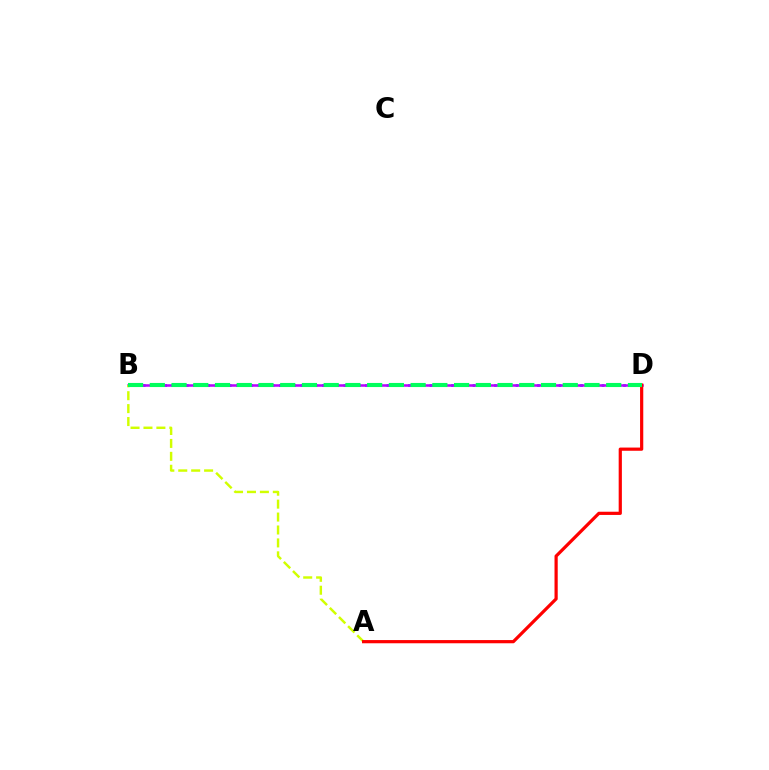{('B', 'D'): [{'color': '#0074ff', 'line_style': 'dotted', 'thickness': 1.95}, {'color': '#b900ff', 'line_style': 'solid', 'thickness': 1.82}, {'color': '#00ff5c', 'line_style': 'dashed', 'thickness': 2.95}], ('A', 'B'): [{'color': '#d1ff00', 'line_style': 'dashed', 'thickness': 1.76}], ('A', 'D'): [{'color': '#ff0000', 'line_style': 'solid', 'thickness': 2.31}]}